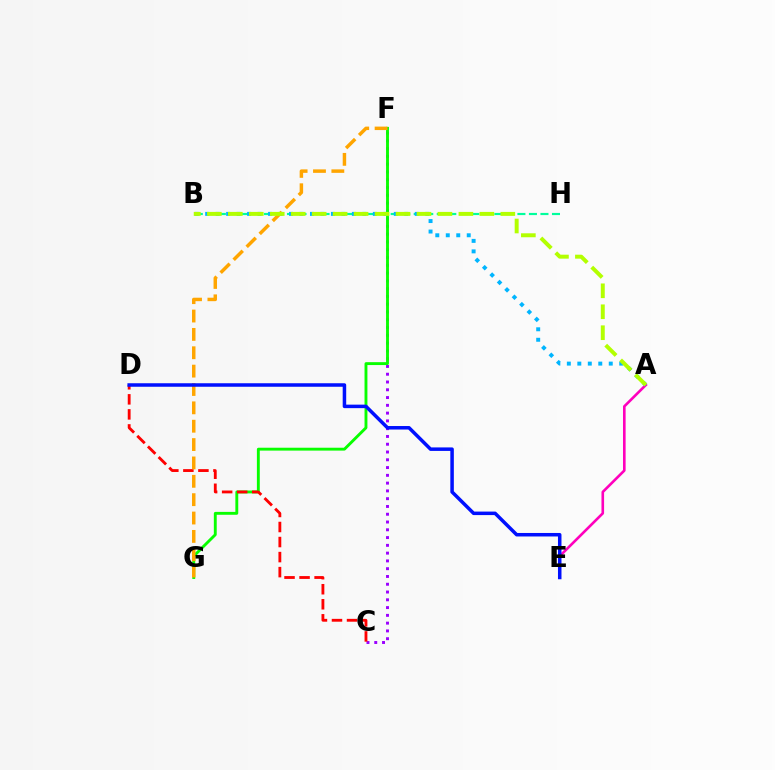{('C', 'F'): [{'color': '#9b00ff', 'line_style': 'dotted', 'thickness': 2.11}], ('B', 'H'): [{'color': '#00ff9d', 'line_style': 'dashed', 'thickness': 1.57}], ('A', 'E'): [{'color': '#ff00bd', 'line_style': 'solid', 'thickness': 1.89}], ('F', 'G'): [{'color': '#08ff00', 'line_style': 'solid', 'thickness': 2.08}, {'color': '#ffa500', 'line_style': 'dashed', 'thickness': 2.49}], ('A', 'B'): [{'color': '#00b5ff', 'line_style': 'dotted', 'thickness': 2.85}, {'color': '#b3ff00', 'line_style': 'dashed', 'thickness': 2.85}], ('C', 'D'): [{'color': '#ff0000', 'line_style': 'dashed', 'thickness': 2.04}], ('D', 'E'): [{'color': '#0010ff', 'line_style': 'solid', 'thickness': 2.53}]}